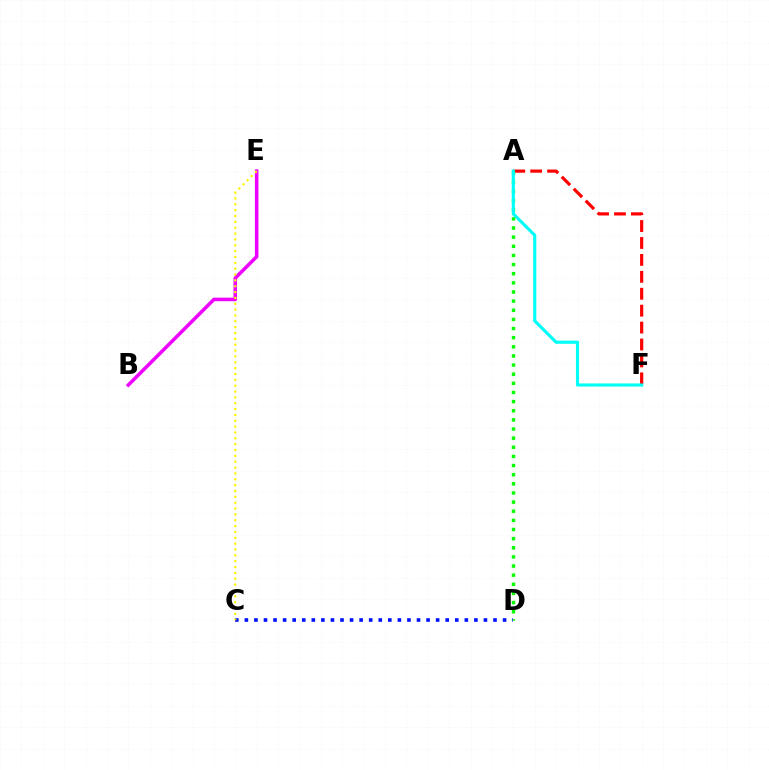{('A', 'F'): [{'color': '#ff0000', 'line_style': 'dashed', 'thickness': 2.3}, {'color': '#00fff6', 'line_style': 'solid', 'thickness': 2.26}], ('A', 'D'): [{'color': '#08ff00', 'line_style': 'dotted', 'thickness': 2.48}], ('B', 'E'): [{'color': '#ee00ff', 'line_style': 'solid', 'thickness': 2.55}], ('C', 'D'): [{'color': '#0010ff', 'line_style': 'dotted', 'thickness': 2.6}], ('C', 'E'): [{'color': '#fcf500', 'line_style': 'dotted', 'thickness': 1.59}]}